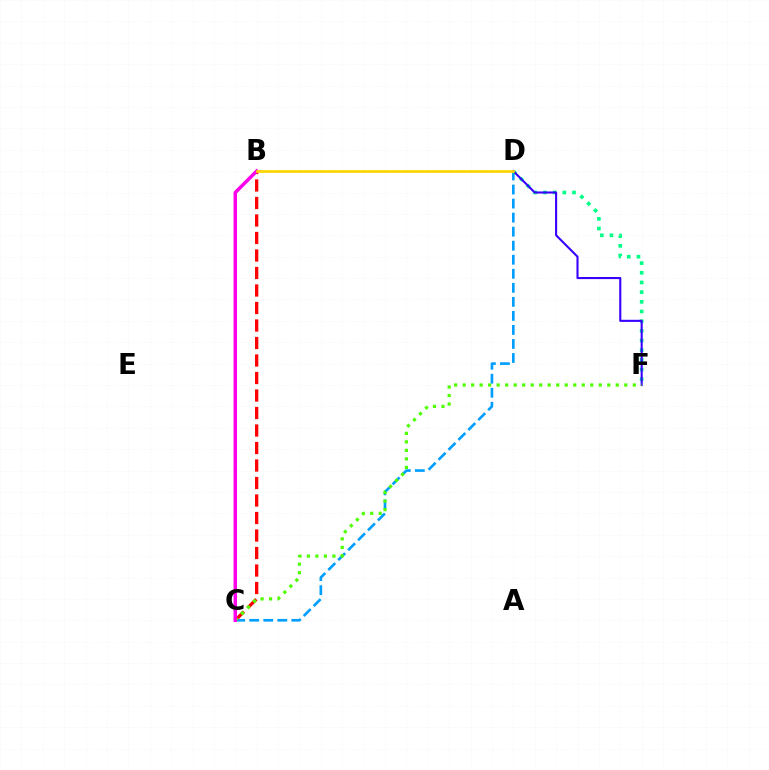{('B', 'C'): [{'color': '#ff0000', 'line_style': 'dashed', 'thickness': 2.38}, {'color': '#ff00ed', 'line_style': 'solid', 'thickness': 2.5}], ('C', 'D'): [{'color': '#009eff', 'line_style': 'dashed', 'thickness': 1.91}], ('D', 'F'): [{'color': '#00ff86', 'line_style': 'dotted', 'thickness': 2.63}, {'color': '#3700ff', 'line_style': 'solid', 'thickness': 1.51}], ('C', 'F'): [{'color': '#4fff00', 'line_style': 'dotted', 'thickness': 2.31}], ('B', 'D'): [{'color': '#ffd500', 'line_style': 'solid', 'thickness': 1.93}]}